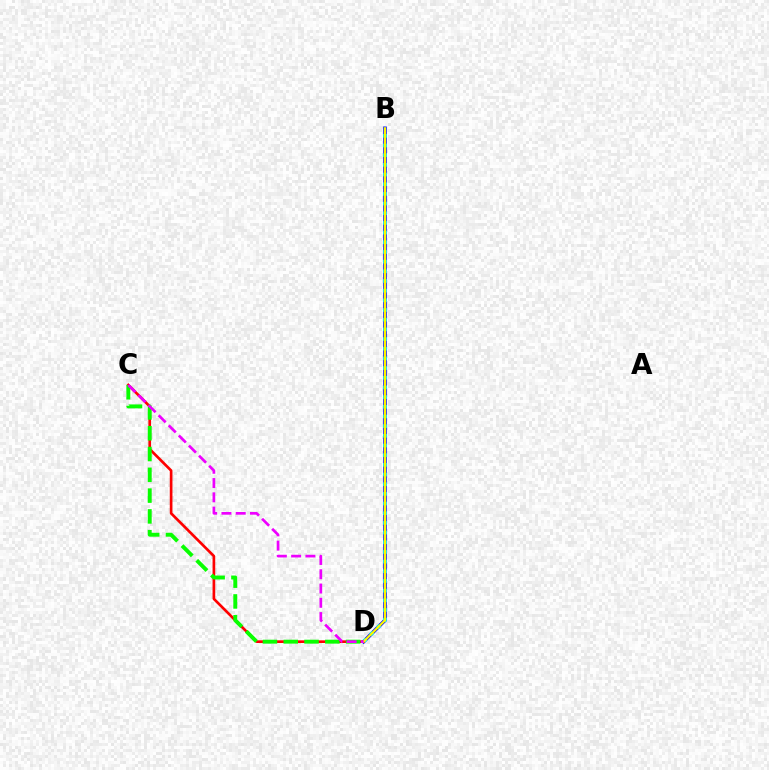{('B', 'D'): [{'color': '#0010ff', 'line_style': 'solid', 'thickness': 2.61}, {'color': '#00fff6', 'line_style': 'dotted', 'thickness': 2.63}, {'color': '#fcf500', 'line_style': 'solid', 'thickness': 1.63}], ('C', 'D'): [{'color': '#ff0000', 'line_style': 'solid', 'thickness': 1.92}, {'color': '#08ff00', 'line_style': 'dashed', 'thickness': 2.82}, {'color': '#ee00ff', 'line_style': 'dashed', 'thickness': 1.94}]}